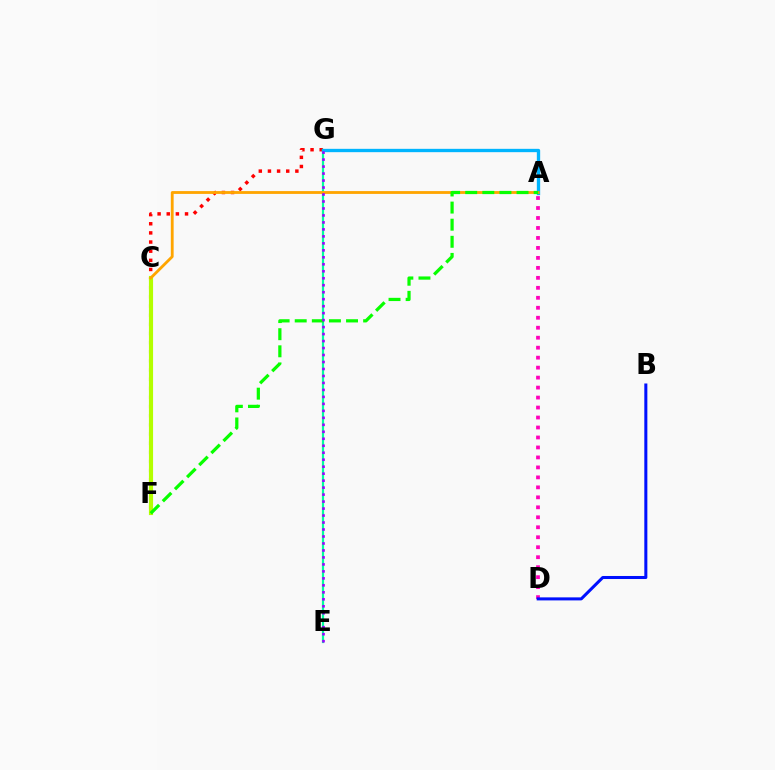{('F', 'G'): [{'color': '#ff0000', 'line_style': 'dotted', 'thickness': 2.48}], ('C', 'F'): [{'color': '#b3ff00', 'line_style': 'solid', 'thickness': 2.99}], ('E', 'G'): [{'color': '#00ff9d', 'line_style': 'solid', 'thickness': 1.59}, {'color': '#9b00ff', 'line_style': 'dotted', 'thickness': 1.9}], ('A', 'G'): [{'color': '#00b5ff', 'line_style': 'solid', 'thickness': 2.4}], ('A', 'D'): [{'color': '#ff00bd', 'line_style': 'dotted', 'thickness': 2.71}], ('A', 'C'): [{'color': '#ffa500', 'line_style': 'solid', 'thickness': 2.03}], ('A', 'F'): [{'color': '#08ff00', 'line_style': 'dashed', 'thickness': 2.32}], ('B', 'D'): [{'color': '#0010ff', 'line_style': 'solid', 'thickness': 2.19}]}